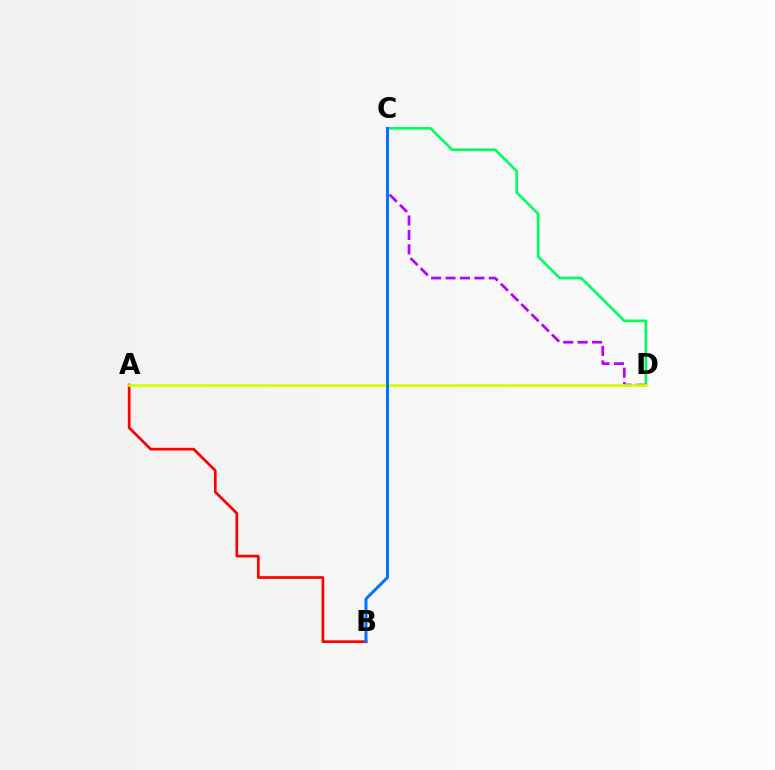{('C', 'D'): [{'color': '#b900ff', 'line_style': 'dashed', 'thickness': 1.96}, {'color': '#00ff5c', 'line_style': 'solid', 'thickness': 1.91}], ('A', 'B'): [{'color': '#ff0000', 'line_style': 'solid', 'thickness': 1.94}], ('A', 'D'): [{'color': '#d1ff00', 'line_style': 'solid', 'thickness': 1.92}], ('B', 'C'): [{'color': '#0074ff', 'line_style': 'solid', 'thickness': 2.14}]}